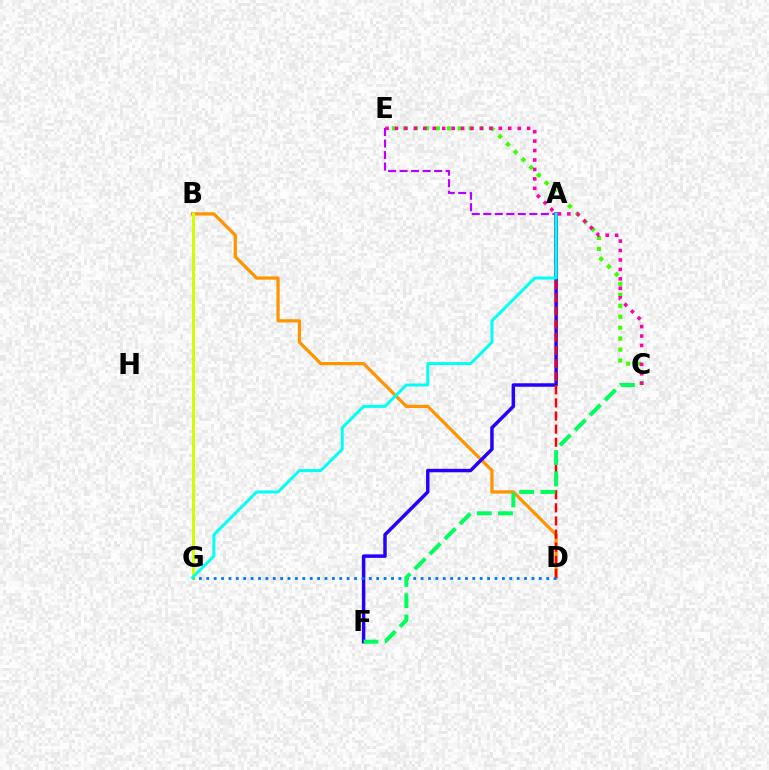{('B', 'D'): [{'color': '#ff9400', 'line_style': 'solid', 'thickness': 2.32}], ('B', 'G'): [{'color': '#d1ff00', 'line_style': 'solid', 'thickness': 2.17}], ('A', 'F'): [{'color': '#2500ff', 'line_style': 'solid', 'thickness': 2.5}], ('C', 'E'): [{'color': '#3dff00', 'line_style': 'dotted', 'thickness': 2.98}, {'color': '#ff00ac', 'line_style': 'dotted', 'thickness': 2.56}], ('A', 'D'): [{'color': '#ff0000', 'line_style': 'dashed', 'thickness': 1.78}], ('D', 'G'): [{'color': '#0074ff', 'line_style': 'dotted', 'thickness': 2.01}], ('C', 'F'): [{'color': '#00ff5c', 'line_style': 'dashed', 'thickness': 2.89}], ('A', 'E'): [{'color': '#b900ff', 'line_style': 'dashed', 'thickness': 1.56}], ('A', 'G'): [{'color': '#00fff6', 'line_style': 'solid', 'thickness': 2.14}]}